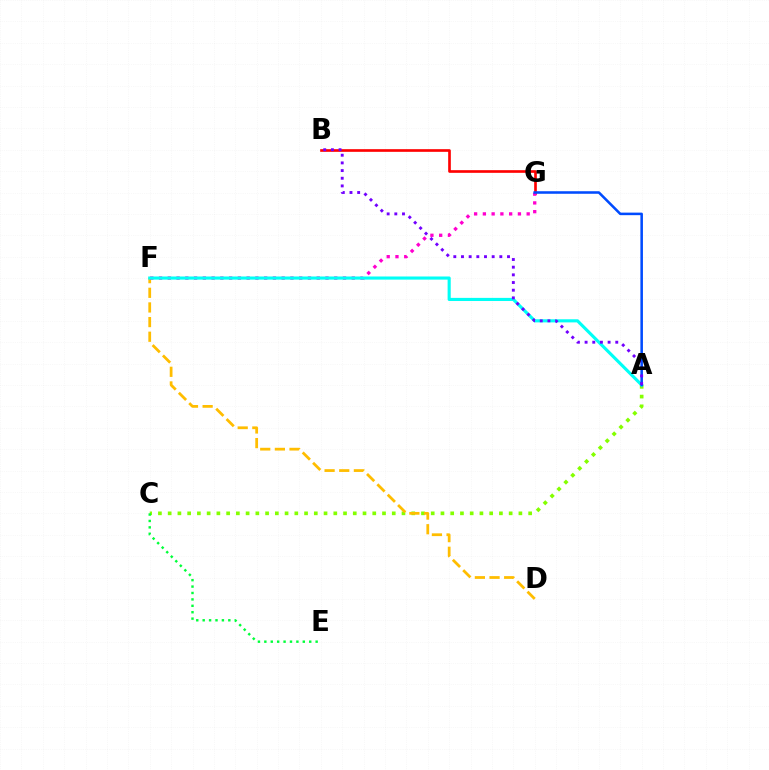{('A', 'C'): [{'color': '#84ff00', 'line_style': 'dotted', 'thickness': 2.65}], ('B', 'G'): [{'color': '#ff0000', 'line_style': 'solid', 'thickness': 1.91}], ('D', 'F'): [{'color': '#ffbd00', 'line_style': 'dashed', 'thickness': 1.99}], ('C', 'E'): [{'color': '#00ff39', 'line_style': 'dotted', 'thickness': 1.74}], ('F', 'G'): [{'color': '#ff00cf', 'line_style': 'dotted', 'thickness': 2.38}], ('A', 'F'): [{'color': '#00fff6', 'line_style': 'solid', 'thickness': 2.25}], ('A', 'G'): [{'color': '#004bff', 'line_style': 'solid', 'thickness': 1.84}], ('A', 'B'): [{'color': '#7200ff', 'line_style': 'dotted', 'thickness': 2.08}]}